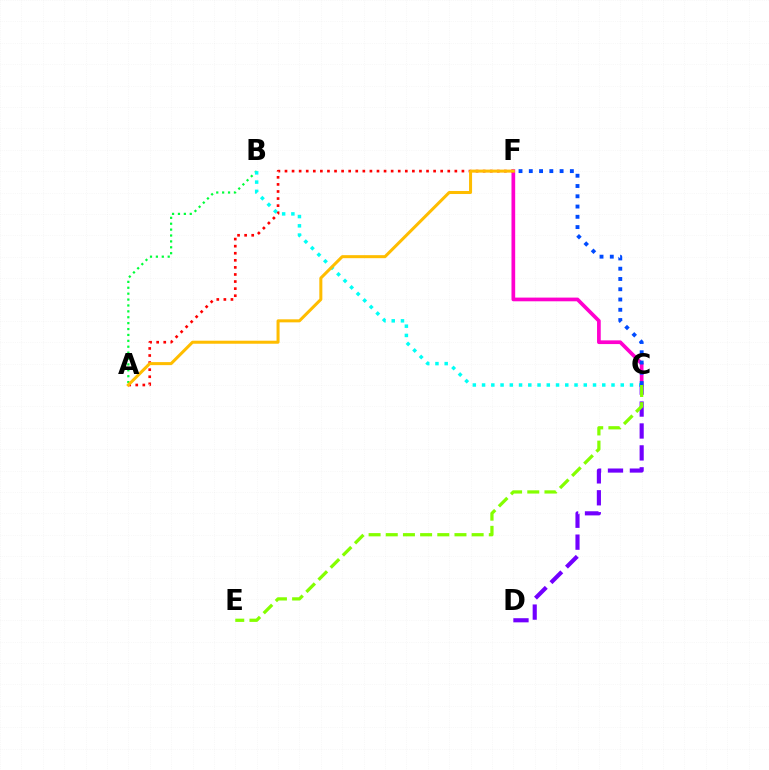{('A', 'B'): [{'color': '#00ff39', 'line_style': 'dotted', 'thickness': 1.6}], ('C', 'F'): [{'color': '#ff00cf', 'line_style': 'solid', 'thickness': 2.66}, {'color': '#004bff', 'line_style': 'dotted', 'thickness': 2.79}], ('A', 'F'): [{'color': '#ff0000', 'line_style': 'dotted', 'thickness': 1.92}, {'color': '#ffbd00', 'line_style': 'solid', 'thickness': 2.18}], ('B', 'C'): [{'color': '#00fff6', 'line_style': 'dotted', 'thickness': 2.51}], ('C', 'D'): [{'color': '#7200ff', 'line_style': 'dashed', 'thickness': 2.98}], ('C', 'E'): [{'color': '#84ff00', 'line_style': 'dashed', 'thickness': 2.33}]}